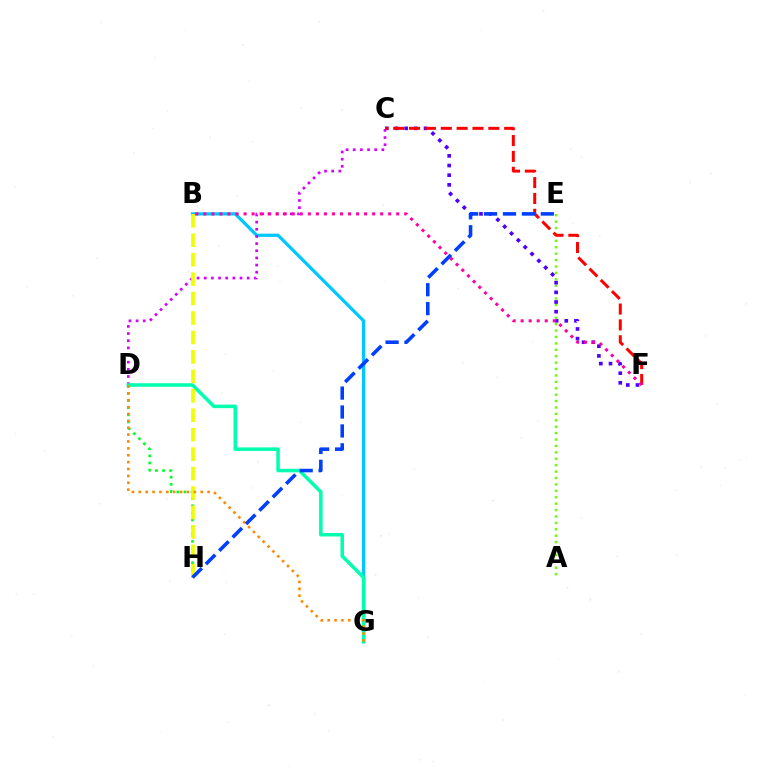{('B', 'G'): [{'color': '#00c7ff', 'line_style': 'solid', 'thickness': 2.34}], ('C', 'D'): [{'color': '#d600ff', 'line_style': 'dotted', 'thickness': 1.94}], ('D', 'G'): [{'color': '#00ffaf', 'line_style': 'solid', 'thickness': 2.54}, {'color': '#ff8800', 'line_style': 'dotted', 'thickness': 1.87}], ('D', 'H'): [{'color': '#00ff27', 'line_style': 'dotted', 'thickness': 1.94}], ('A', 'E'): [{'color': '#66ff00', 'line_style': 'dotted', 'thickness': 1.74}], ('C', 'F'): [{'color': '#4f00ff', 'line_style': 'dotted', 'thickness': 2.63}, {'color': '#ff0000', 'line_style': 'dashed', 'thickness': 2.15}], ('B', 'H'): [{'color': '#eeff00', 'line_style': 'dashed', 'thickness': 2.64}], ('E', 'H'): [{'color': '#003fff', 'line_style': 'dashed', 'thickness': 2.57}], ('B', 'F'): [{'color': '#ff00a0', 'line_style': 'dotted', 'thickness': 2.18}]}